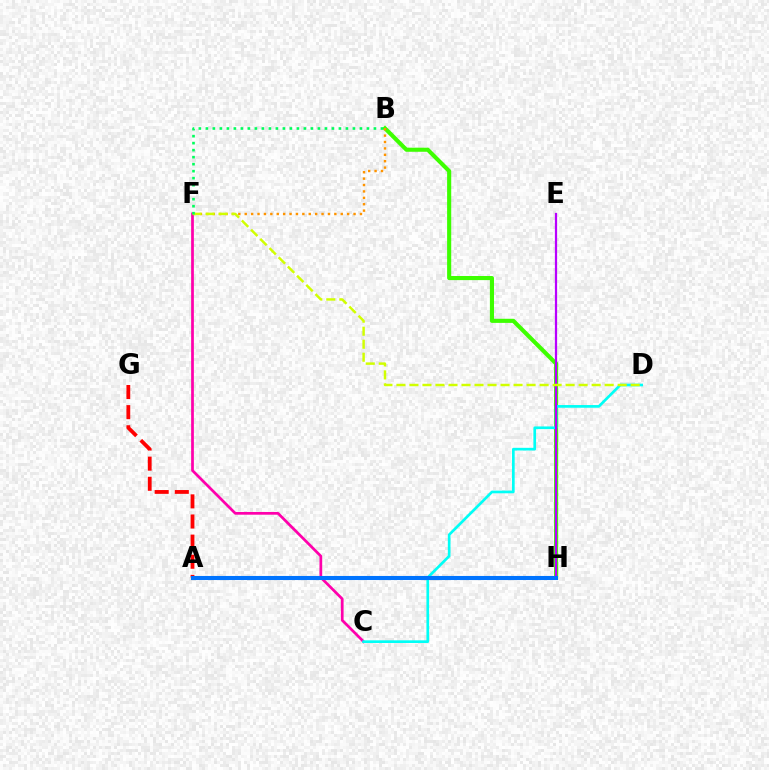{('B', 'H'): [{'color': '#3dff00', 'line_style': 'solid', 'thickness': 2.95}], ('C', 'F'): [{'color': '#ff00ac', 'line_style': 'solid', 'thickness': 1.97}], ('B', 'F'): [{'color': '#ff9400', 'line_style': 'dotted', 'thickness': 1.74}, {'color': '#00ff5c', 'line_style': 'dotted', 'thickness': 1.9}], ('A', 'H'): [{'color': '#2500ff', 'line_style': 'dashed', 'thickness': 2.58}, {'color': '#0074ff', 'line_style': 'solid', 'thickness': 2.93}], ('C', 'D'): [{'color': '#00fff6', 'line_style': 'solid', 'thickness': 1.93}], ('E', 'H'): [{'color': '#b900ff', 'line_style': 'solid', 'thickness': 1.61}], ('A', 'G'): [{'color': '#ff0000', 'line_style': 'dashed', 'thickness': 2.73}], ('D', 'F'): [{'color': '#d1ff00', 'line_style': 'dashed', 'thickness': 1.77}]}